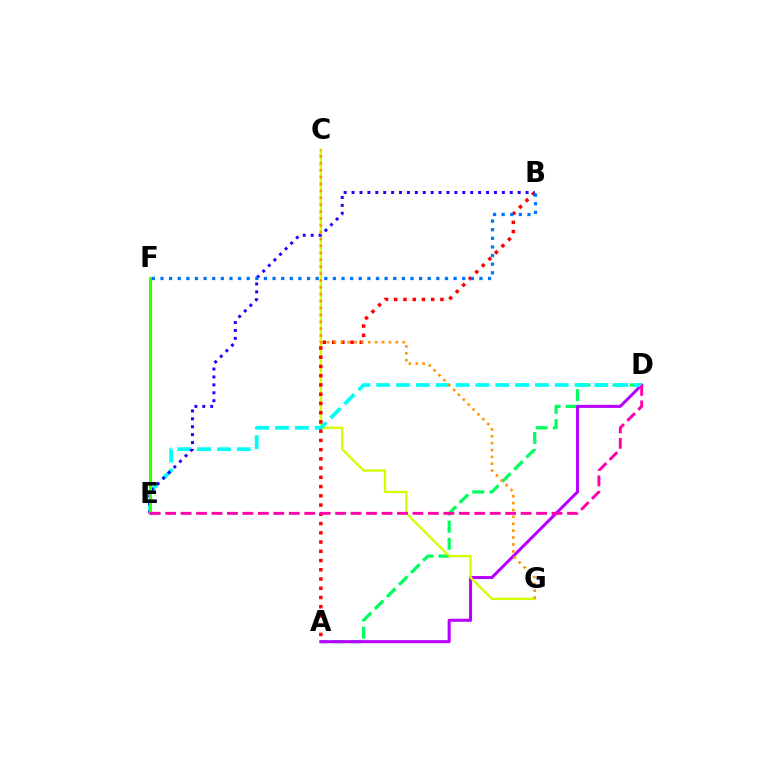{('A', 'D'): [{'color': '#00ff5c', 'line_style': 'dashed', 'thickness': 2.32}, {'color': '#b900ff', 'line_style': 'solid', 'thickness': 2.19}], ('C', 'G'): [{'color': '#d1ff00', 'line_style': 'solid', 'thickness': 1.67}, {'color': '#ff9400', 'line_style': 'dotted', 'thickness': 1.87}], ('D', 'E'): [{'color': '#00fff6', 'line_style': 'dashed', 'thickness': 2.69}, {'color': '#ff00ac', 'line_style': 'dashed', 'thickness': 2.1}], ('A', 'B'): [{'color': '#ff0000', 'line_style': 'dotted', 'thickness': 2.51}], ('B', 'E'): [{'color': '#2500ff', 'line_style': 'dotted', 'thickness': 2.15}], ('E', 'F'): [{'color': '#3dff00', 'line_style': 'solid', 'thickness': 2.25}], ('B', 'F'): [{'color': '#0074ff', 'line_style': 'dotted', 'thickness': 2.34}]}